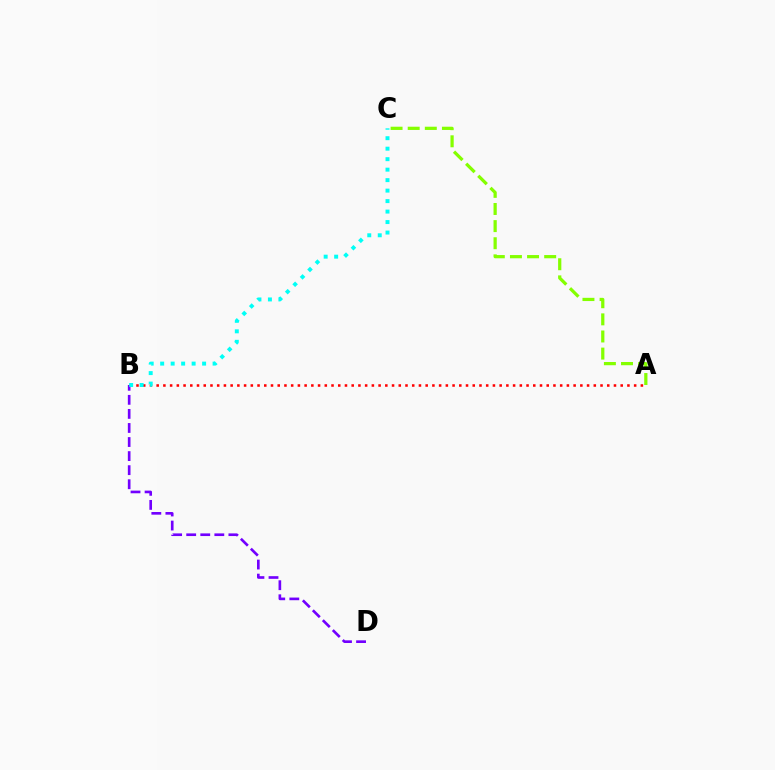{('B', 'D'): [{'color': '#7200ff', 'line_style': 'dashed', 'thickness': 1.91}], ('A', 'C'): [{'color': '#84ff00', 'line_style': 'dashed', 'thickness': 2.33}], ('A', 'B'): [{'color': '#ff0000', 'line_style': 'dotted', 'thickness': 1.83}], ('B', 'C'): [{'color': '#00fff6', 'line_style': 'dotted', 'thickness': 2.85}]}